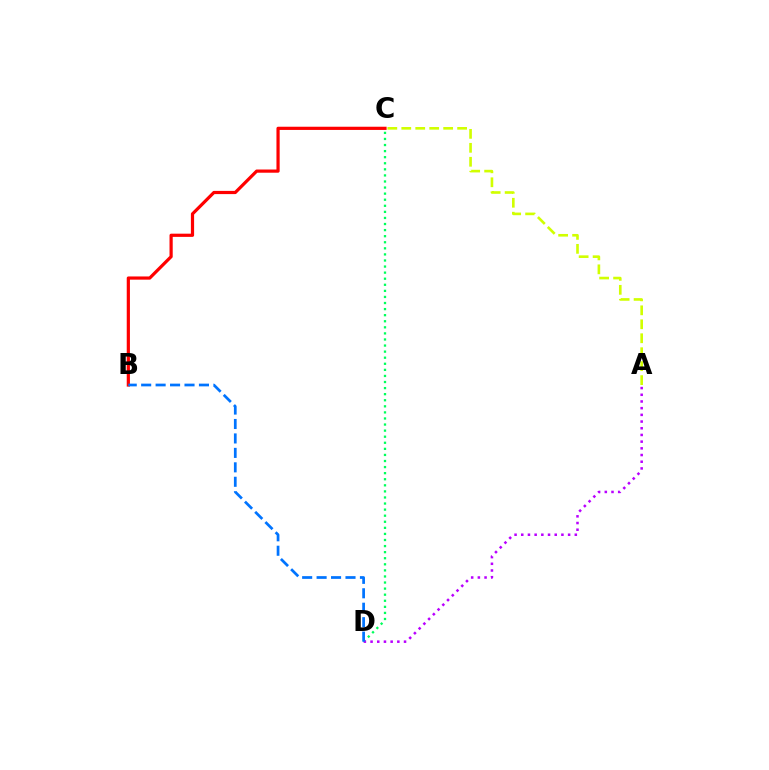{('C', 'D'): [{'color': '#00ff5c', 'line_style': 'dotted', 'thickness': 1.65}], ('A', 'C'): [{'color': '#d1ff00', 'line_style': 'dashed', 'thickness': 1.9}], ('B', 'C'): [{'color': '#ff0000', 'line_style': 'solid', 'thickness': 2.31}], ('A', 'D'): [{'color': '#b900ff', 'line_style': 'dotted', 'thickness': 1.82}], ('B', 'D'): [{'color': '#0074ff', 'line_style': 'dashed', 'thickness': 1.96}]}